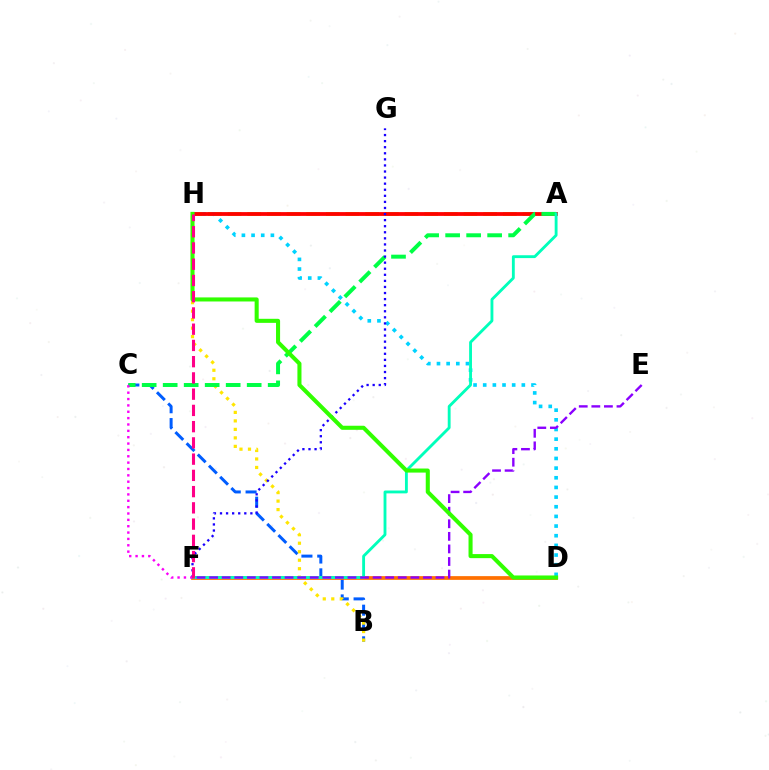{('B', 'C'): [{'color': '#005dff', 'line_style': 'dashed', 'thickness': 2.15}], ('B', 'H'): [{'color': '#ffe600', 'line_style': 'dotted', 'thickness': 2.31}], ('A', 'H'): [{'color': '#a2ff00', 'line_style': 'dashed', 'thickness': 2.67}, {'color': '#ff0000', 'line_style': 'solid', 'thickness': 2.73}], ('D', 'H'): [{'color': '#00d3ff', 'line_style': 'dotted', 'thickness': 2.62}, {'color': '#31ff00', 'line_style': 'solid', 'thickness': 2.92}], ('D', 'F'): [{'color': '#ff7000', 'line_style': 'solid', 'thickness': 2.69}], ('A', 'C'): [{'color': '#00ff45', 'line_style': 'dashed', 'thickness': 2.85}], ('A', 'F'): [{'color': '#00ffbb', 'line_style': 'solid', 'thickness': 2.05}], ('E', 'F'): [{'color': '#8a00ff', 'line_style': 'dashed', 'thickness': 1.71}], ('F', 'G'): [{'color': '#1900ff', 'line_style': 'dotted', 'thickness': 1.65}], ('C', 'F'): [{'color': '#fa00f9', 'line_style': 'dotted', 'thickness': 1.73}], ('F', 'H'): [{'color': '#ff0088', 'line_style': 'dashed', 'thickness': 2.21}]}